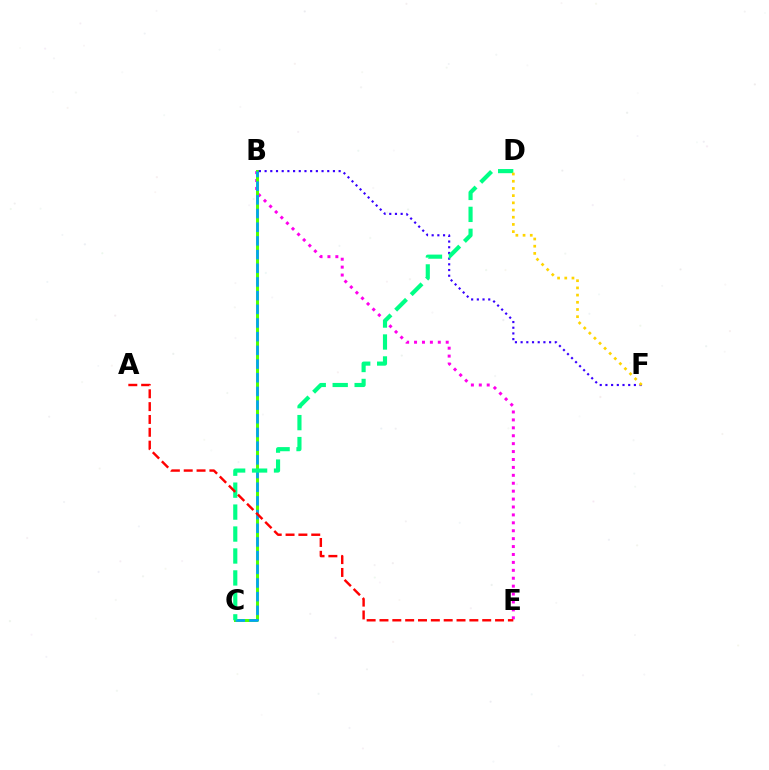{('B', 'E'): [{'color': '#ff00ed', 'line_style': 'dotted', 'thickness': 2.15}], ('B', 'C'): [{'color': '#4fff00', 'line_style': 'solid', 'thickness': 2.14}, {'color': '#009eff', 'line_style': 'dashed', 'thickness': 1.86}], ('B', 'F'): [{'color': '#3700ff', 'line_style': 'dotted', 'thickness': 1.55}], ('C', 'D'): [{'color': '#00ff86', 'line_style': 'dashed', 'thickness': 2.98}], ('D', 'F'): [{'color': '#ffd500', 'line_style': 'dotted', 'thickness': 1.95}], ('A', 'E'): [{'color': '#ff0000', 'line_style': 'dashed', 'thickness': 1.74}]}